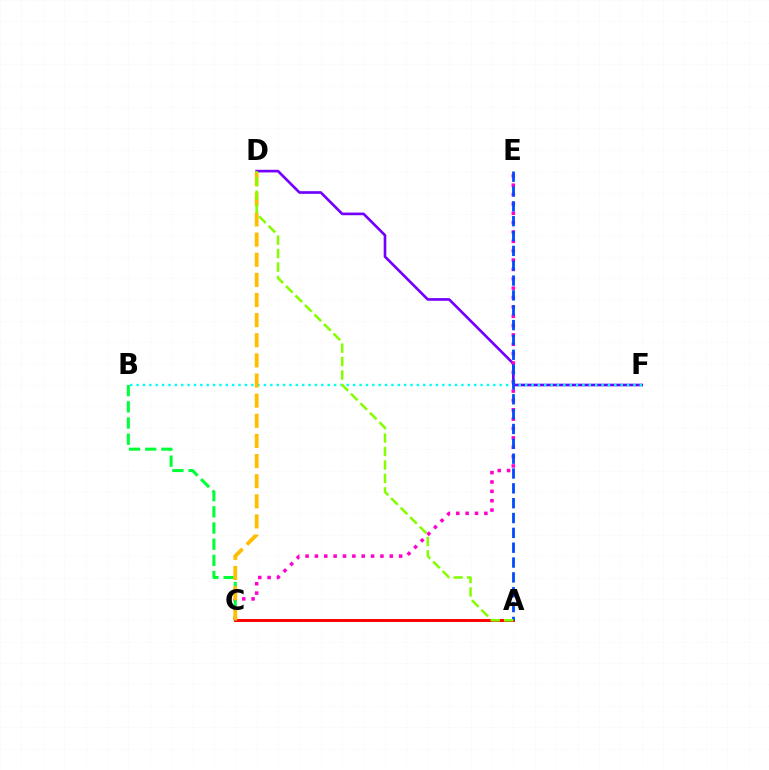{('D', 'F'): [{'color': '#7200ff', 'line_style': 'solid', 'thickness': 1.91}], ('A', 'C'): [{'color': '#ff0000', 'line_style': 'solid', 'thickness': 2.12}], ('C', 'E'): [{'color': '#ff00cf', 'line_style': 'dotted', 'thickness': 2.54}], ('B', 'F'): [{'color': '#00fff6', 'line_style': 'dotted', 'thickness': 1.73}], ('B', 'C'): [{'color': '#00ff39', 'line_style': 'dashed', 'thickness': 2.2}], ('C', 'D'): [{'color': '#ffbd00', 'line_style': 'dashed', 'thickness': 2.73}], ('A', 'E'): [{'color': '#004bff', 'line_style': 'dashed', 'thickness': 2.02}], ('A', 'D'): [{'color': '#84ff00', 'line_style': 'dashed', 'thickness': 1.83}]}